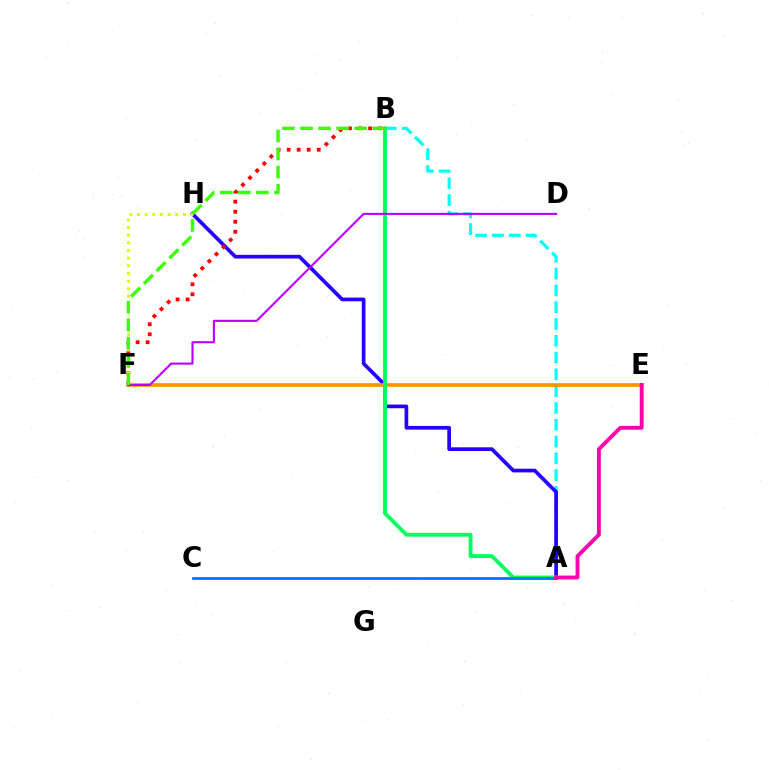{('A', 'B'): [{'color': '#00fff6', 'line_style': 'dashed', 'thickness': 2.28}, {'color': '#00ff5c', 'line_style': 'solid', 'thickness': 2.77}], ('A', 'H'): [{'color': '#2500ff', 'line_style': 'solid', 'thickness': 2.67}], ('B', 'F'): [{'color': '#ff0000', 'line_style': 'dotted', 'thickness': 2.73}, {'color': '#3dff00', 'line_style': 'dashed', 'thickness': 2.45}], ('E', 'F'): [{'color': '#ff9400', 'line_style': 'solid', 'thickness': 2.64}], ('D', 'F'): [{'color': '#b900ff', 'line_style': 'solid', 'thickness': 1.51}], ('A', 'C'): [{'color': '#0074ff', 'line_style': 'solid', 'thickness': 1.99}], ('F', 'H'): [{'color': '#d1ff00', 'line_style': 'dotted', 'thickness': 2.08}], ('A', 'E'): [{'color': '#ff00ac', 'line_style': 'solid', 'thickness': 2.78}]}